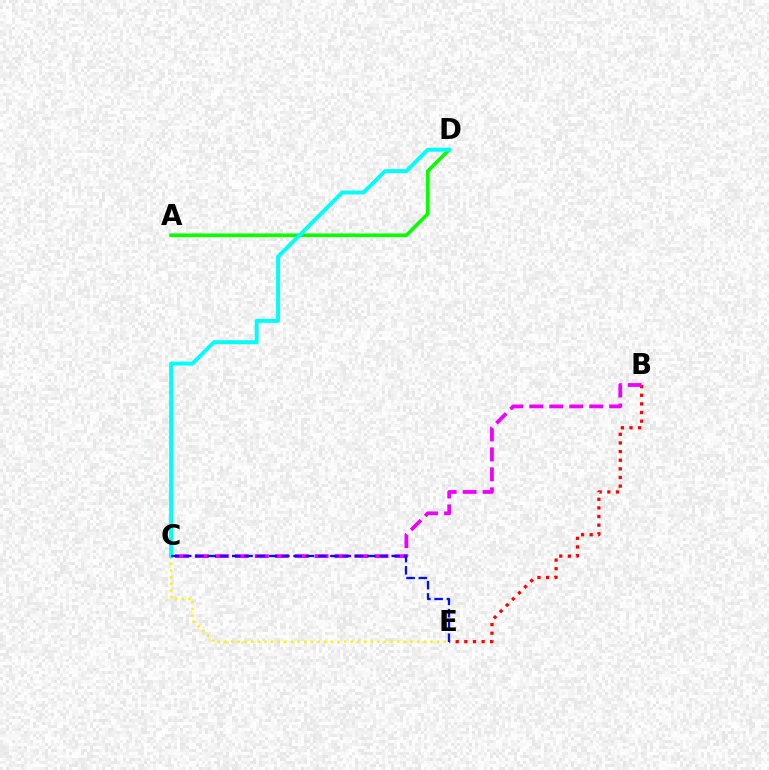{('B', 'E'): [{'color': '#ff0000', 'line_style': 'dotted', 'thickness': 2.35}], ('B', 'C'): [{'color': '#ee00ff', 'line_style': 'dashed', 'thickness': 2.71}], ('A', 'D'): [{'color': '#08ff00', 'line_style': 'solid', 'thickness': 2.63}], ('C', 'E'): [{'color': '#fcf500', 'line_style': 'dotted', 'thickness': 1.8}, {'color': '#0010ff', 'line_style': 'dashed', 'thickness': 1.67}], ('C', 'D'): [{'color': '#00fff6', 'line_style': 'solid', 'thickness': 2.85}]}